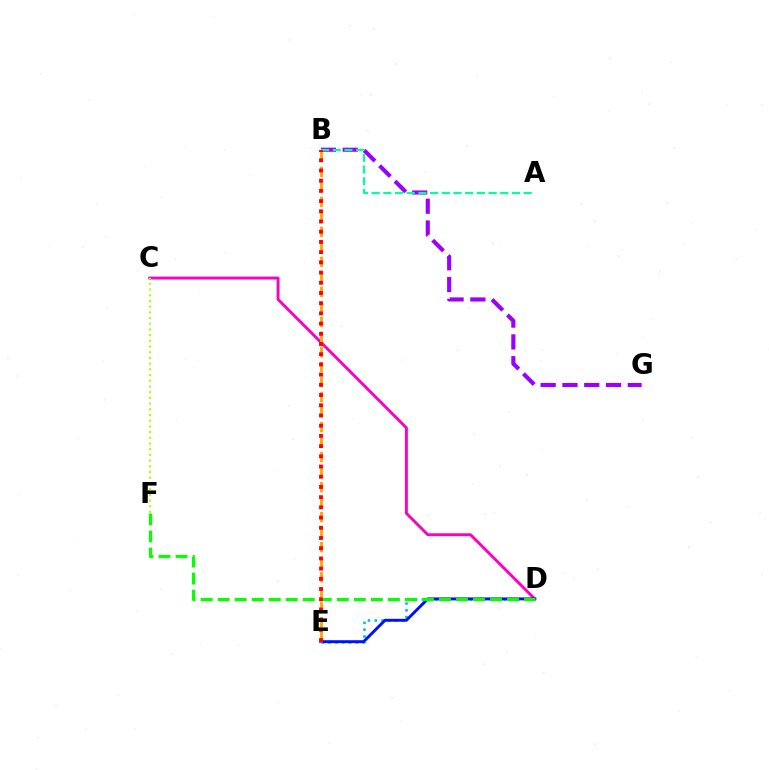{('B', 'G'): [{'color': '#9b00ff', 'line_style': 'dashed', 'thickness': 2.96}], ('D', 'E'): [{'color': '#00b5ff', 'line_style': 'dotted', 'thickness': 1.85}, {'color': '#0010ff', 'line_style': 'solid', 'thickness': 2.1}], ('C', 'D'): [{'color': '#ff00bd', 'line_style': 'solid', 'thickness': 2.09}], ('A', 'B'): [{'color': '#00ff9d', 'line_style': 'dashed', 'thickness': 1.59}], ('B', 'E'): [{'color': '#ffa500', 'line_style': 'dashed', 'thickness': 2.04}, {'color': '#ff0000', 'line_style': 'dotted', 'thickness': 2.77}], ('C', 'F'): [{'color': '#b3ff00', 'line_style': 'dotted', 'thickness': 1.55}], ('D', 'F'): [{'color': '#08ff00', 'line_style': 'dashed', 'thickness': 2.31}]}